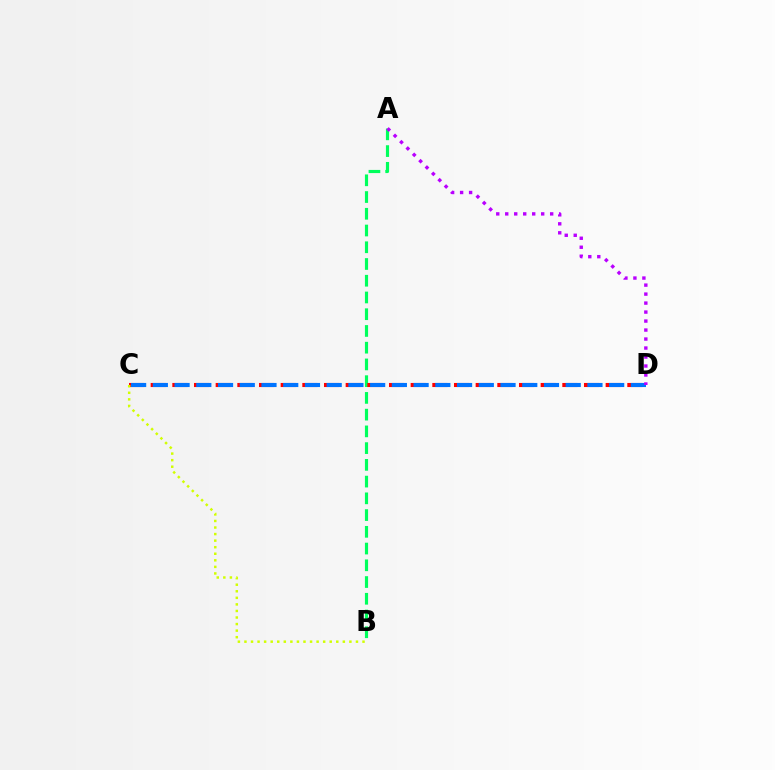{('A', 'B'): [{'color': '#00ff5c', 'line_style': 'dashed', 'thickness': 2.27}], ('C', 'D'): [{'color': '#ff0000', 'line_style': 'dashed', 'thickness': 2.94}, {'color': '#0074ff', 'line_style': 'dashed', 'thickness': 2.95}], ('B', 'C'): [{'color': '#d1ff00', 'line_style': 'dotted', 'thickness': 1.78}], ('A', 'D'): [{'color': '#b900ff', 'line_style': 'dotted', 'thickness': 2.44}]}